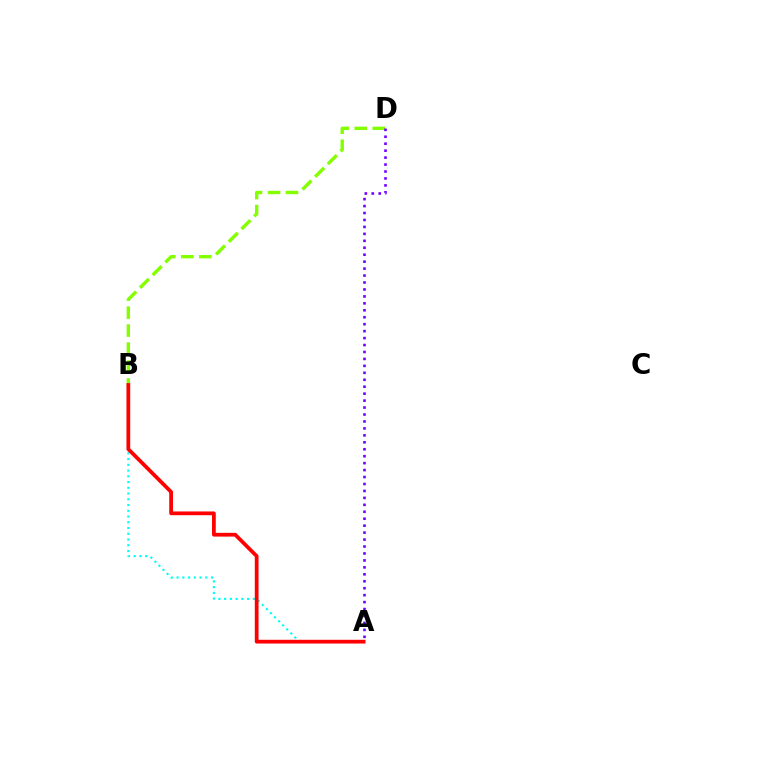{('B', 'D'): [{'color': '#84ff00', 'line_style': 'dashed', 'thickness': 2.44}], ('A', 'B'): [{'color': '#00fff6', 'line_style': 'dotted', 'thickness': 1.56}, {'color': '#ff0000', 'line_style': 'solid', 'thickness': 2.7}], ('A', 'D'): [{'color': '#7200ff', 'line_style': 'dotted', 'thickness': 1.89}]}